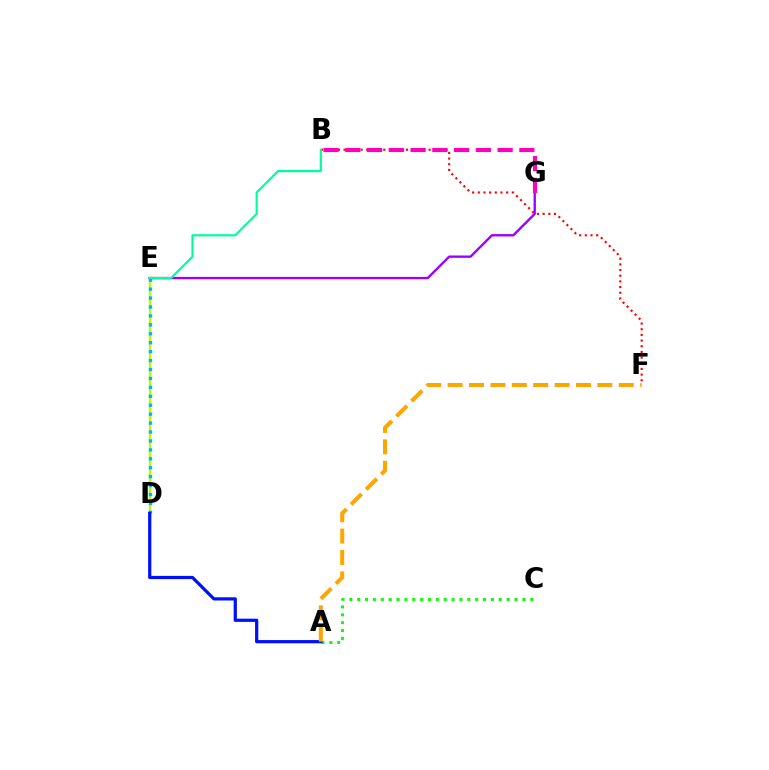{('D', 'E'): [{'color': '#b3ff00', 'line_style': 'solid', 'thickness': 1.65}, {'color': '#00b5ff', 'line_style': 'dotted', 'thickness': 2.43}], ('B', 'F'): [{'color': '#ff0000', 'line_style': 'dotted', 'thickness': 1.54}], ('A', 'C'): [{'color': '#08ff00', 'line_style': 'dotted', 'thickness': 2.14}], ('E', 'G'): [{'color': '#9b00ff', 'line_style': 'solid', 'thickness': 1.7}], ('B', 'E'): [{'color': '#00ff9d', 'line_style': 'solid', 'thickness': 1.59}], ('A', 'D'): [{'color': '#0010ff', 'line_style': 'solid', 'thickness': 2.32}], ('B', 'G'): [{'color': '#ff00bd', 'line_style': 'dashed', 'thickness': 2.96}], ('A', 'F'): [{'color': '#ffa500', 'line_style': 'dashed', 'thickness': 2.91}]}